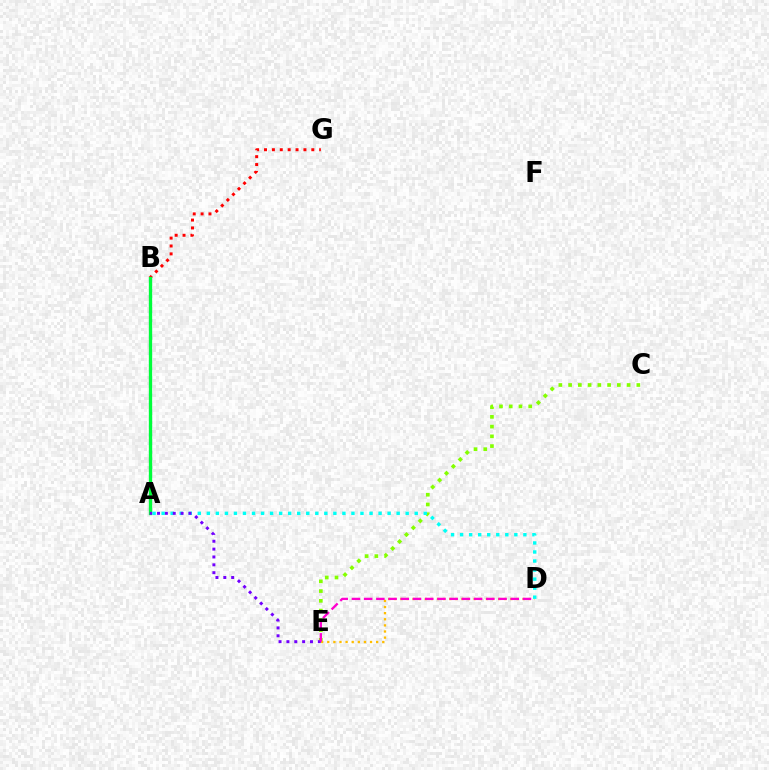{('C', 'E'): [{'color': '#84ff00', 'line_style': 'dotted', 'thickness': 2.65}], ('D', 'E'): [{'color': '#ffbd00', 'line_style': 'dotted', 'thickness': 1.66}, {'color': '#ff00cf', 'line_style': 'dashed', 'thickness': 1.66}], ('A', 'B'): [{'color': '#004bff', 'line_style': 'dotted', 'thickness': 2.22}, {'color': '#00ff39', 'line_style': 'solid', 'thickness': 2.38}], ('B', 'G'): [{'color': '#ff0000', 'line_style': 'dotted', 'thickness': 2.14}], ('A', 'D'): [{'color': '#00fff6', 'line_style': 'dotted', 'thickness': 2.46}], ('A', 'E'): [{'color': '#7200ff', 'line_style': 'dotted', 'thickness': 2.14}]}